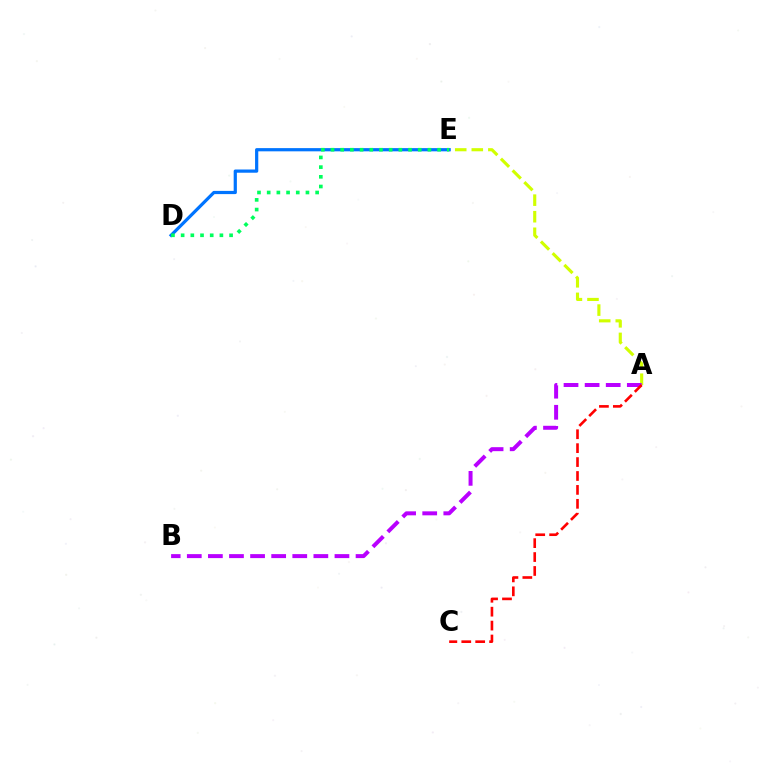{('A', 'E'): [{'color': '#d1ff00', 'line_style': 'dashed', 'thickness': 2.25}], ('D', 'E'): [{'color': '#0074ff', 'line_style': 'solid', 'thickness': 2.31}, {'color': '#00ff5c', 'line_style': 'dotted', 'thickness': 2.63}], ('A', 'B'): [{'color': '#b900ff', 'line_style': 'dashed', 'thickness': 2.87}], ('A', 'C'): [{'color': '#ff0000', 'line_style': 'dashed', 'thickness': 1.89}]}